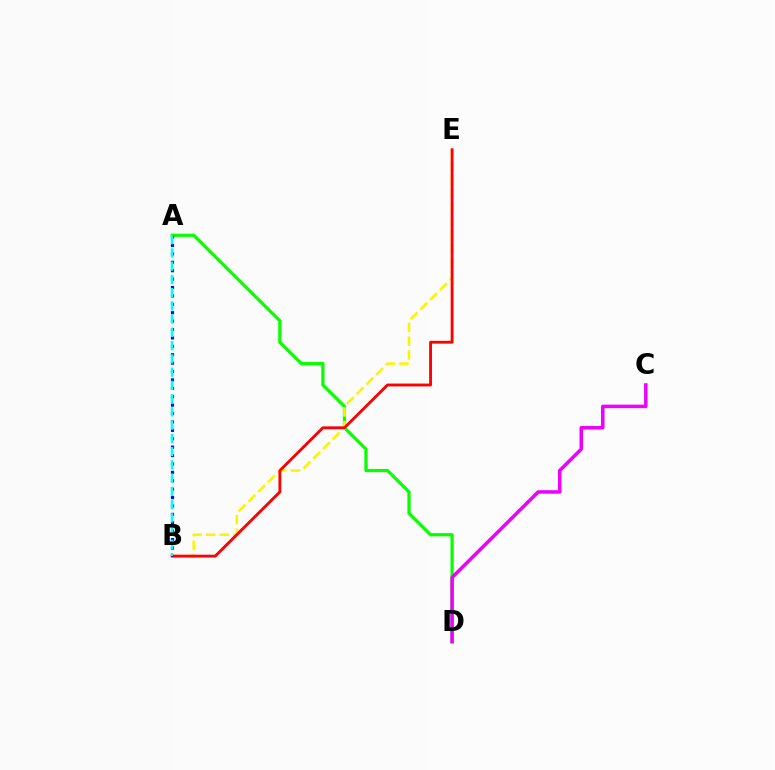{('A', 'D'): [{'color': '#08ff00', 'line_style': 'solid', 'thickness': 2.32}], ('B', 'E'): [{'color': '#fcf500', 'line_style': 'dashed', 'thickness': 1.87}, {'color': '#ff0000', 'line_style': 'solid', 'thickness': 2.05}], ('A', 'B'): [{'color': '#0010ff', 'line_style': 'dotted', 'thickness': 2.28}, {'color': '#00fff6', 'line_style': 'dashed', 'thickness': 1.8}], ('C', 'D'): [{'color': '#ee00ff', 'line_style': 'solid', 'thickness': 2.53}]}